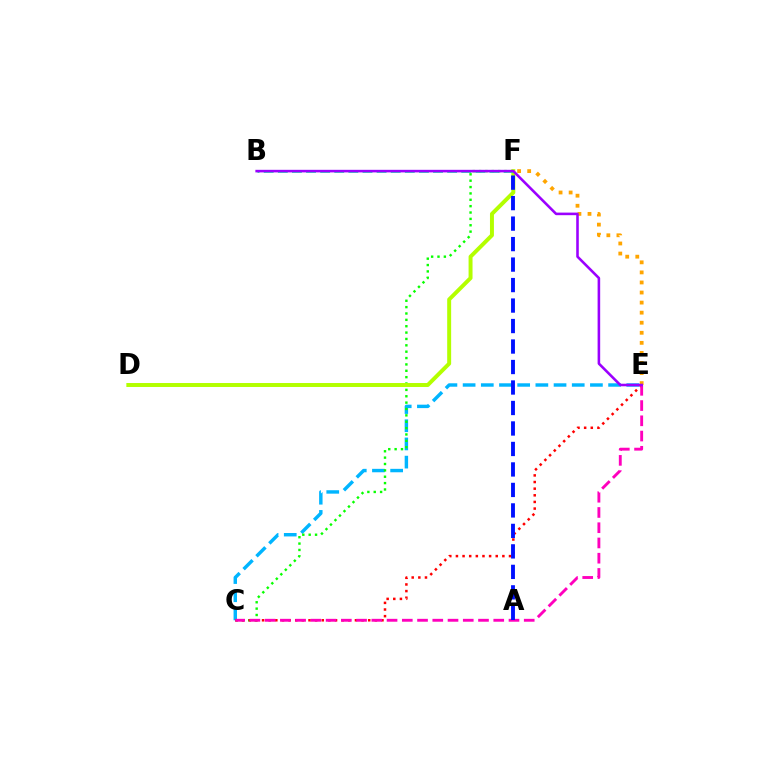{('C', 'E'): [{'color': '#00b5ff', 'line_style': 'dashed', 'thickness': 2.47}, {'color': '#ff0000', 'line_style': 'dotted', 'thickness': 1.8}, {'color': '#ff00bd', 'line_style': 'dashed', 'thickness': 2.07}], ('E', 'F'): [{'color': '#ffa500', 'line_style': 'dotted', 'thickness': 2.73}], ('C', 'F'): [{'color': '#08ff00', 'line_style': 'dotted', 'thickness': 1.73}], ('D', 'F'): [{'color': '#b3ff00', 'line_style': 'solid', 'thickness': 2.85}], ('B', 'F'): [{'color': '#00ff9d', 'line_style': 'dashed', 'thickness': 1.92}], ('B', 'E'): [{'color': '#9b00ff', 'line_style': 'solid', 'thickness': 1.86}], ('A', 'F'): [{'color': '#0010ff', 'line_style': 'dashed', 'thickness': 2.78}]}